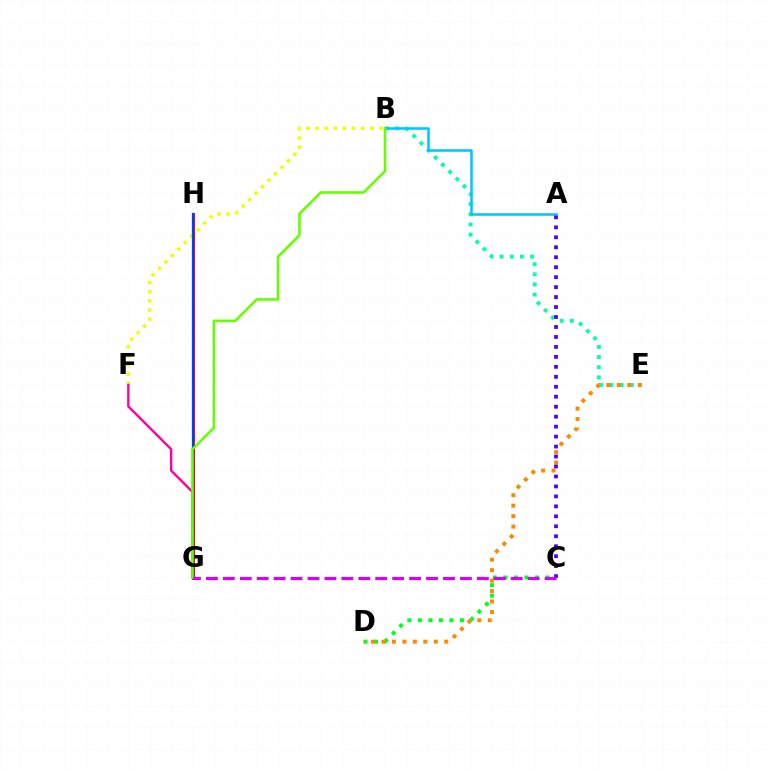{('B', 'F'): [{'color': '#eeff00', 'line_style': 'dotted', 'thickness': 2.48}], ('G', 'H'): [{'color': '#ff0000', 'line_style': 'solid', 'thickness': 2.12}, {'color': '#003fff', 'line_style': 'solid', 'thickness': 1.61}], ('B', 'E'): [{'color': '#00ffaf', 'line_style': 'dotted', 'thickness': 2.76}], ('A', 'B'): [{'color': '#00c7ff', 'line_style': 'solid', 'thickness': 1.83}], ('F', 'G'): [{'color': '#ff00a0', 'line_style': 'solid', 'thickness': 1.72}], ('C', 'D'): [{'color': '#00ff27', 'line_style': 'dotted', 'thickness': 2.86}], ('B', 'G'): [{'color': '#66ff00', 'line_style': 'solid', 'thickness': 1.84}], ('D', 'E'): [{'color': '#ff8800', 'line_style': 'dotted', 'thickness': 2.85}], ('A', 'C'): [{'color': '#4f00ff', 'line_style': 'dotted', 'thickness': 2.71}], ('C', 'G'): [{'color': '#d600ff', 'line_style': 'dashed', 'thickness': 2.3}]}